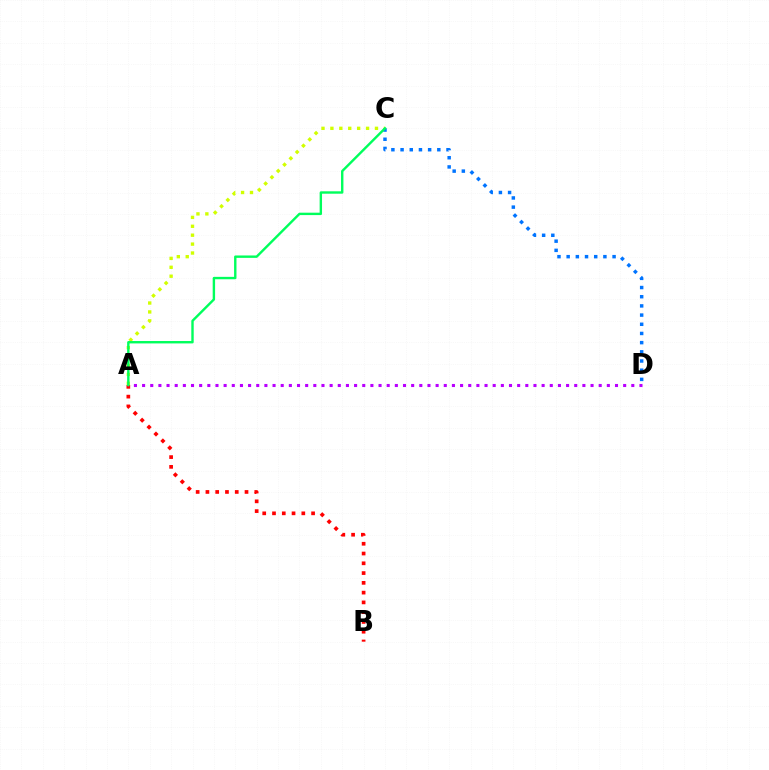{('A', 'C'): [{'color': '#d1ff00', 'line_style': 'dotted', 'thickness': 2.42}, {'color': '#00ff5c', 'line_style': 'solid', 'thickness': 1.73}], ('C', 'D'): [{'color': '#0074ff', 'line_style': 'dotted', 'thickness': 2.5}], ('A', 'B'): [{'color': '#ff0000', 'line_style': 'dotted', 'thickness': 2.66}], ('A', 'D'): [{'color': '#b900ff', 'line_style': 'dotted', 'thickness': 2.22}]}